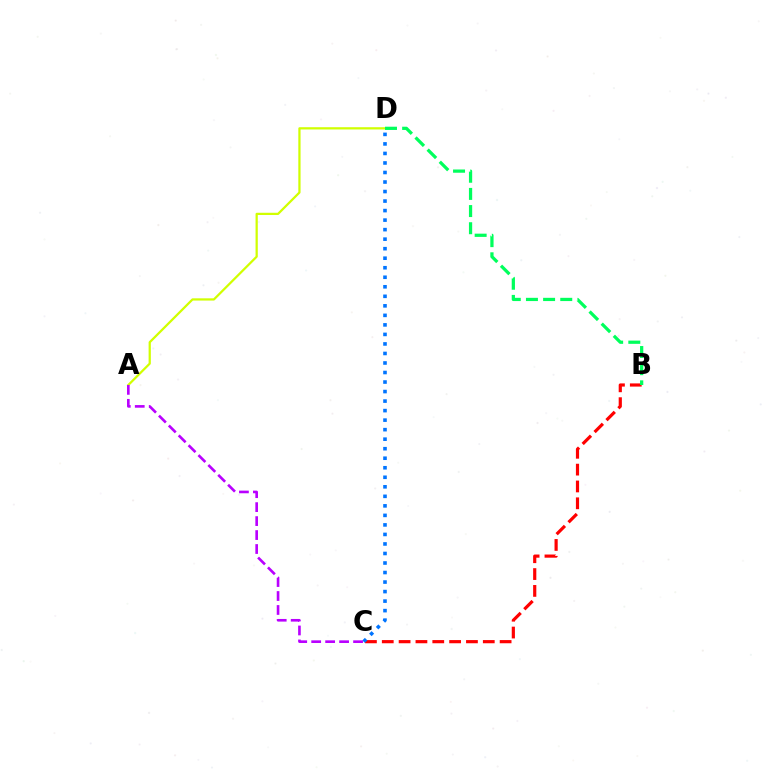{('B', 'C'): [{'color': '#ff0000', 'line_style': 'dashed', 'thickness': 2.29}], ('C', 'D'): [{'color': '#0074ff', 'line_style': 'dotted', 'thickness': 2.59}], ('A', 'D'): [{'color': '#d1ff00', 'line_style': 'solid', 'thickness': 1.62}], ('A', 'C'): [{'color': '#b900ff', 'line_style': 'dashed', 'thickness': 1.9}], ('B', 'D'): [{'color': '#00ff5c', 'line_style': 'dashed', 'thickness': 2.33}]}